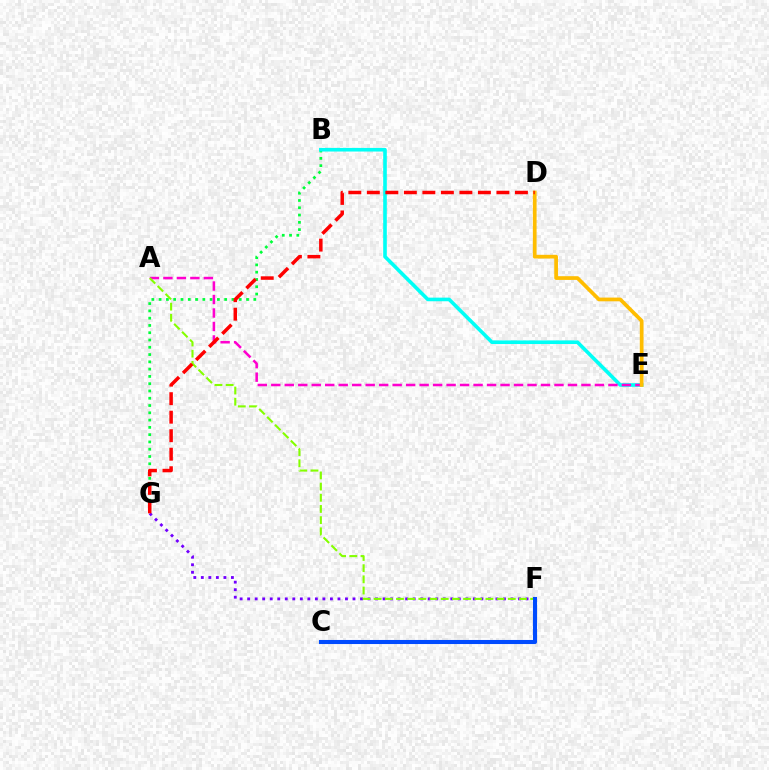{('B', 'G'): [{'color': '#00ff39', 'line_style': 'dotted', 'thickness': 1.98}], ('B', 'E'): [{'color': '#00fff6', 'line_style': 'solid', 'thickness': 2.6}], ('F', 'G'): [{'color': '#7200ff', 'line_style': 'dotted', 'thickness': 2.04}], ('A', 'E'): [{'color': '#ff00cf', 'line_style': 'dashed', 'thickness': 1.83}], ('D', 'E'): [{'color': '#ffbd00', 'line_style': 'solid', 'thickness': 2.68}], ('A', 'F'): [{'color': '#84ff00', 'line_style': 'dashed', 'thickness': 1.52}], ('D', 'G'): [{'color': '#ff0000', 'line_style': 'dashed', 'thickness': 2.51}], ('C', 'F'): [{'color': '#004bff', 'line_style': 'solid', 'thickness': 2.93}]}